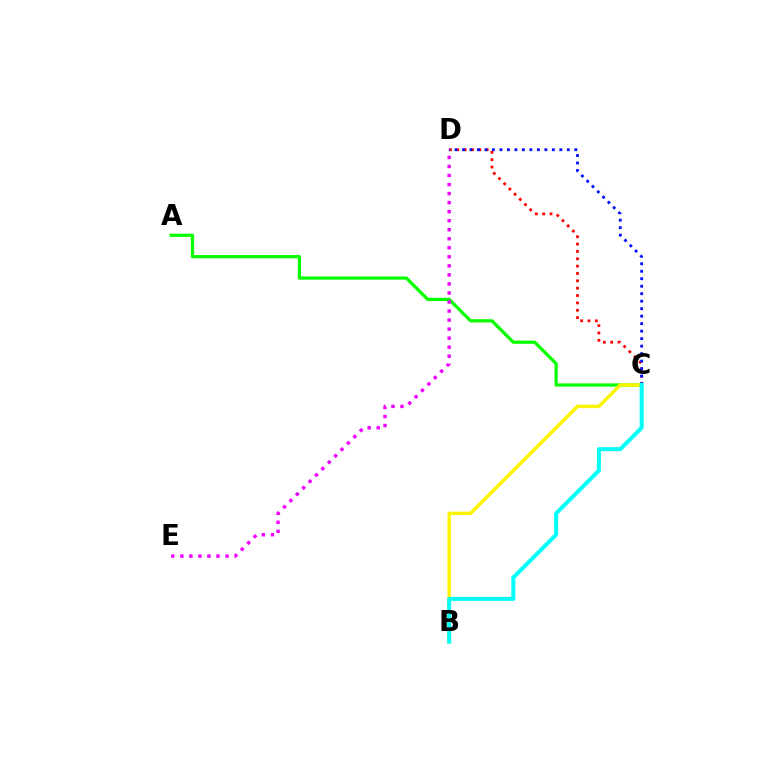{('C', 'D'): [{'color': '#ff0000', 'line_style': 'dotted', 'thickness': 2.0}, {'color': '#0010ff', 'line_style': 'dotted', 'thickness': 2.03}], ('A', 'C'): [{'color': '#08ff00', 'line_style': 'solid', 'thickness': 2.33}], ('B', 'C'): [{'color': '#fcf500', 'line_style': 'solid', 'thickness': 2.48}, {'color': '#00fff6', 'line_style': 'solid', 'thickness': 2.88}], ('D', 'E'): [{'color': '#ee00ff', 'line_style': 'dotted', 'thickness': 2.46}]}